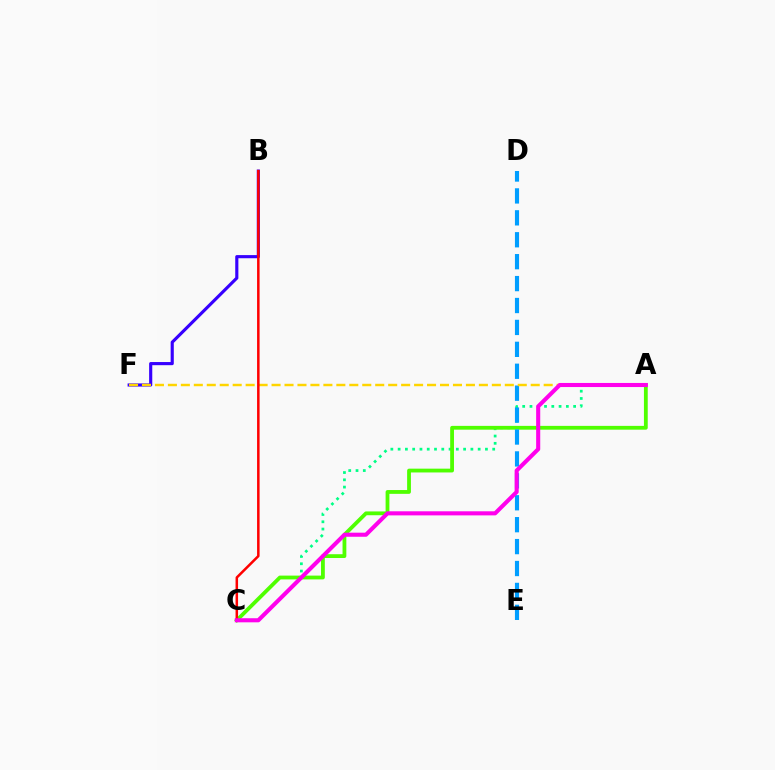{('A', 'C'): [{'color': '#00ff86', 'line_style': 'dotted', 'thickness': 1.98}, {'color': '#4fff00', 'line_style': 'solid', 'thickness': 2.73}, {'color': '#ff00ed', 'line_style': 'solid', 'thickness': 2.94}], ('B', 'F'): [{'color': '#3700ff', 'line_style': 'solid', 'thickness': 2.26}], ('D', 'E'): [{'color': '#009eff', 'line_style': 'dashed', 'thickness': 2.98}], ('A', 'F'): [{'color': '#ffd500', 'line_style': 'dashed', 'thickness': 1.76}], ('B', 'C'): [{'color': '#ff0000', 'line_style': 'solid', 'thickness': 1.81}]}